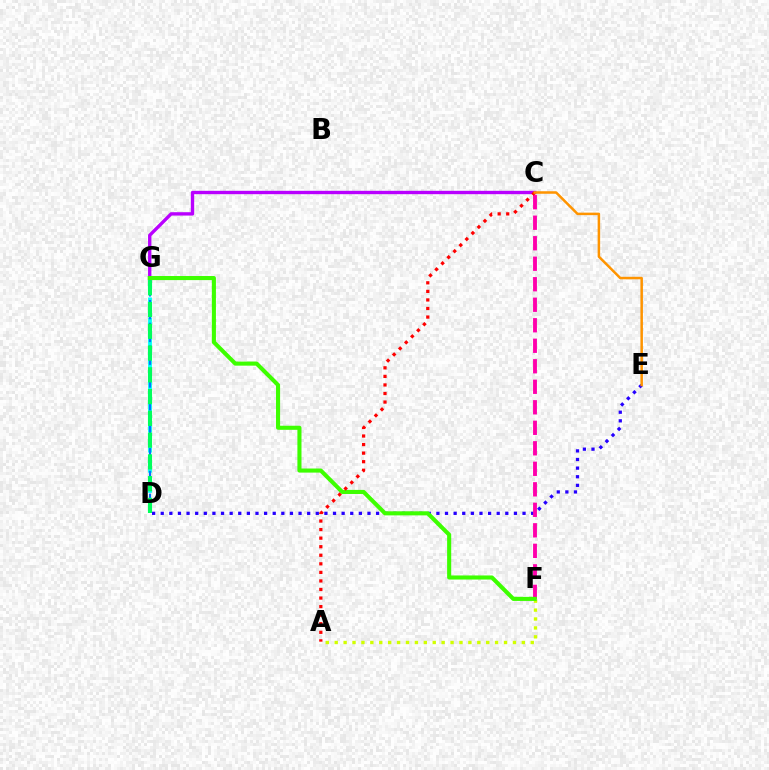{('D', 'E'): [{'color': '#2500ff', 'line_style': 'dotted', 'thickness': 2.34}], ('C', 'F'): [{'color': '#ff00ac', 'line_style': 'dashed', 'thickness': 2.79}], ('A', 'F'): [{'color': '#d1ff00', 'line_style': 'dotted', 'thickness': 2.42}], ('D', 'G'): [{'color': '#00fff6', 'line_style': 'dashed', 'thickness': 2.74}, {'color': '#0074ff', 'line_style': 'dashed', 'thickness': 1.55}, {'color': '#00ff5c', 'line_style': 'dashed', 'thickness': 2.96}], ('C', 'G'): [{'color': '#b900ff', 'line_style': 'solid', 'thickness': 2.42}], ('F', 'G'): [{'color': '#3dff00', 'line_style': 'solid', 'thickness': 2.94}], ('A', 'C'): [{'color': '#ff0000', 'line_style': 'dotted', 'thickness': 2.33}], ('C', 'E'): [{'color': '#ff9400', 'line_style': 'solid', 'thickness': 1.81}]}